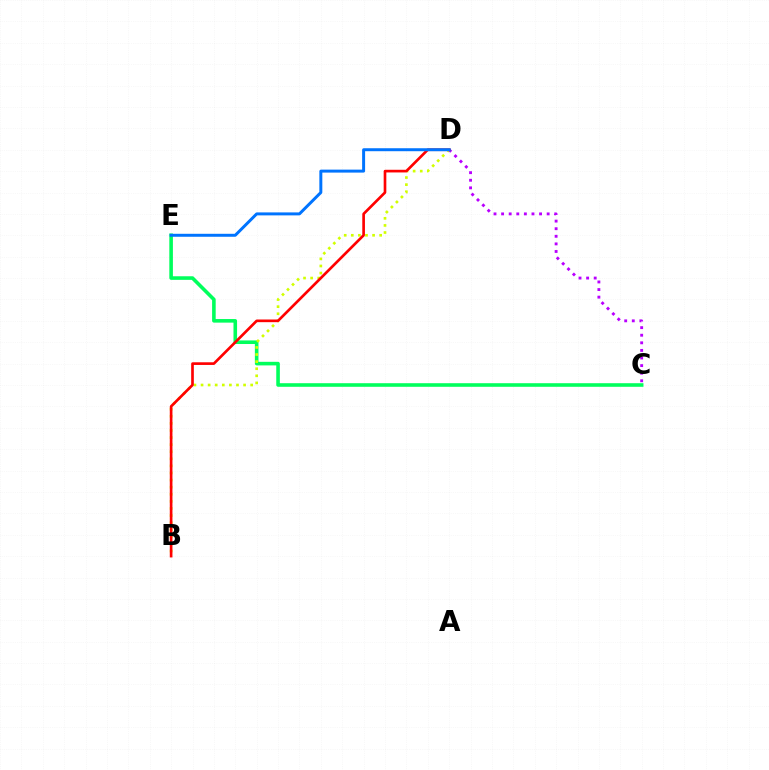{('C', 'E'): [{'color': '#00ff5c', 'line_style': 'solid', 'thickness': 2.58}], ('B', 'D'): [{'color': '#d1ff00', 'line_style': 'dotted', 'thickness': 1.93}, {'color': '#ff0000', 'line_style': 'solid', 'thickness': 1.92}], ('C', 'D'): [{'color': '#b900ff', 'line_style': 'dotted', 'thickness': 2.06}], ('D', 'E'): [{'color': '#0074ff', 'line_style': 'solid', 'thickness': 2.14}]}